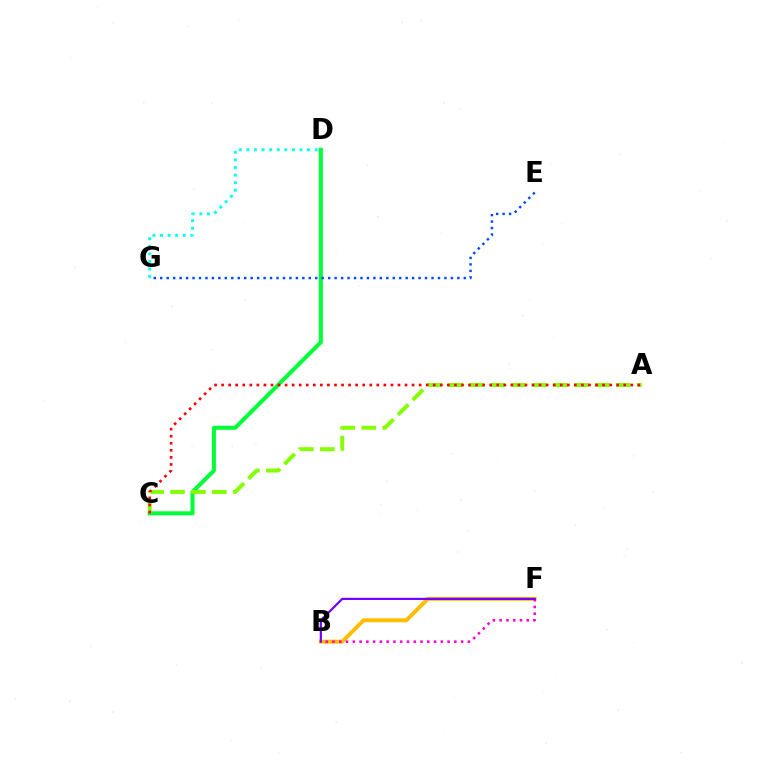{('C', 'D'): [{'color': '#00ff39', 'line_style': 'solid', 'thickness': 2.91}], ('D', 'G'): [{'color': '#00fff6', 'line_style': 'dotted', 'thickness': 2.06}], ('B', 'F'): [{'color': '#ffbd00', 'line_style': 'solid', 'thickness': 2.86}, {'color': '#ff00cf', 'line_style': 'dotted', 'thickness': 1.84}, {'color': '#7200ff', 'line_style': 'solid', 'thickness': 1.58}], ('A', 'C'): [{'color': '#84ff00', 'line_style': 'dashed', 'thickness': 2.84}, {'color': '#ff0000', 'line_style': 'dotted', 'thickness': 1.92}], ('E', 'G'): [{'color': '#004bff', 'line_style': 'dotted', 'thickness': 1.75}]}